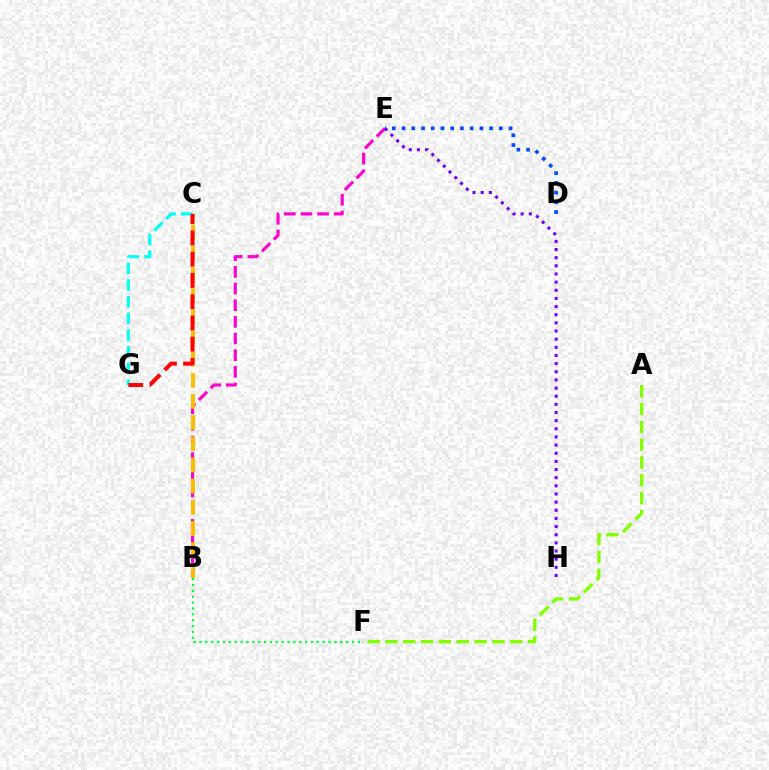{('B', 'E'): [{'color': '#ff00cf', 'line_style': 'dashed', 'thickness': 2.26}], ('E', 'H'): [{'color': '#7200ff', 'line_style': 'dotted', 'thickness': 2.21}], ('B', 'C'): [{'color': '#ffbd00', 'line_style': 'dashed', 'thickness': 2.87}], ('B', 'F'): [{'color': '#00ff39', 'line_style': 'dotted', 'thickness': 1.59}], ('A', 'F'): [{'color': '#84ff00', 'line_style': 'dashed', 'thickness': 2.42}], ('D', 'E'): [{'color': '#004bff', 'line_style': 'dotted', 'thickness': 2.64}], ('C', 'G'): [{'color': '#00fff6', 'line_style': 'dashed', 'thickness': 2.27}, {'color': '#ff0000', 'line_style': 'dashed', 'thickness': 2.89}]}